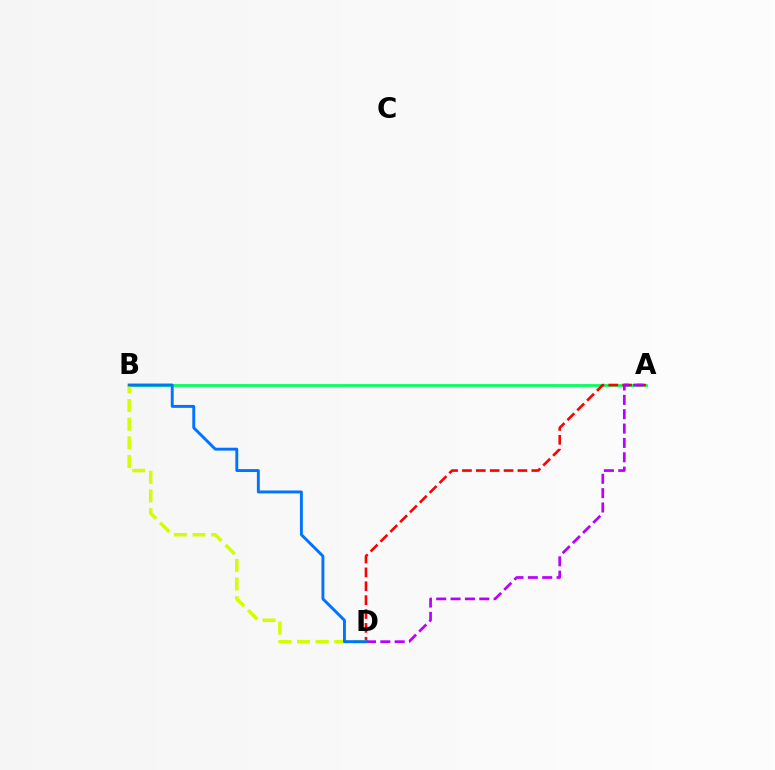{('A', 'B'): [{'color': '#00ff5c', 'line_style': 'solid', 'thickness': 1.98}], ('A', 'D'): [{'color': '#ff0000', 'line_style': 'dashed', 'thickness': 1.88}, {'color': '#b900ff', 'line_style': 'dashed', 'thickness': 1.95}], ('B', 'D'): [{'color': '#d1ff00', 'line_style': 'dashed', 'thickness': 2.53}, {'color': '#0074ff', 'line_style': 'solid', 'thickness': 2.09}]}